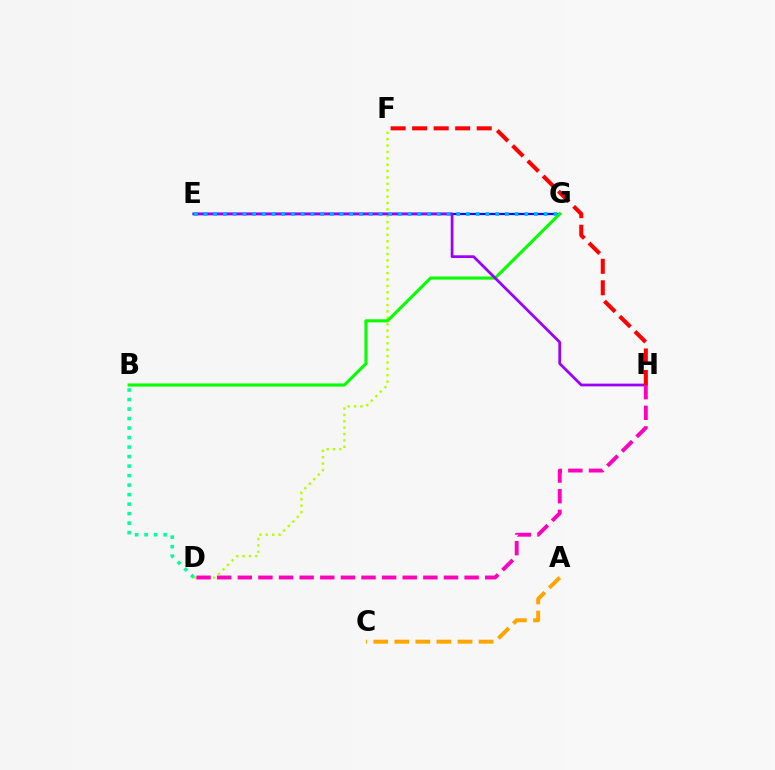{('E', 'G'): [{'color': '#0010ff', 'line_style': 'solid', 'thickness': 1.62}, {'color': '#00b5ff', 'line_style': 'dotted', 'thickness': 2.64}], ('B', 'D'): [{'color': '#00ff9d', 'line_style': 'dotted', 'thickness': 2.58}], ('D', 'F'): [{'color': '#b3ff00', 'line_style': 'dotted', 'thickness': 1.73}], ('B', 'G'): [{'color': '#08ff00', 'line_style': 'solid', 'thickness': 2.24}], ('E', 'H'): [{'color': '#9b00ff', 'line_style': 'solid', 'thickness': 1.98}], ('D', 'H'): [{'color': '#ff00bd', 'line_style': 'dashed', 'thickness': 2.8}], ('A', 'C'): [{'color': '#ffa500', 'line_style': 'dashed', 'thickness': 2.86}], ('F', 'H'): [{'color': '#ff0000', 'line_style': 'dashed', 'thickness': 2.92}]}